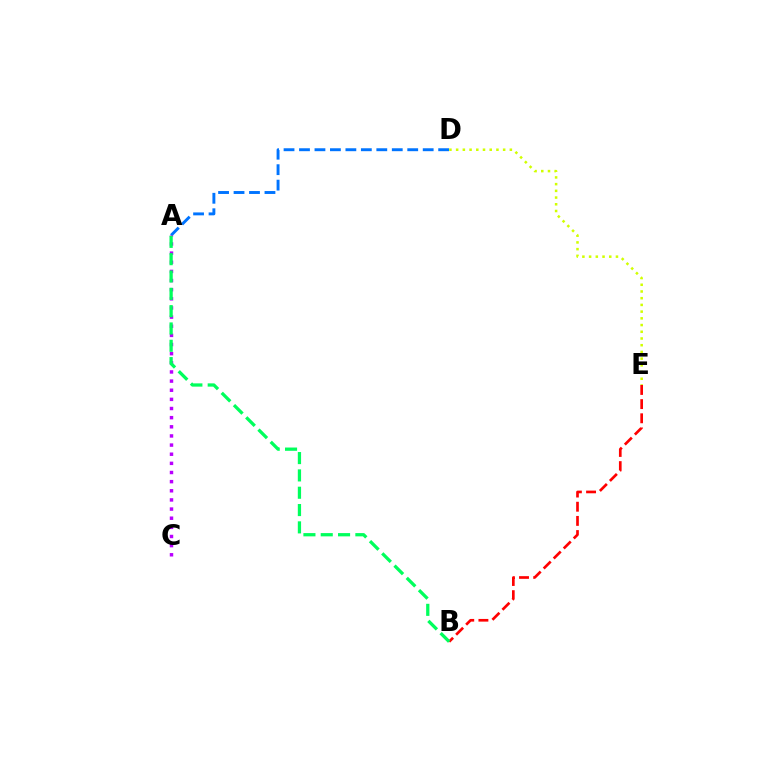{('A', 'D'): [{'color': '#0074ff', 'line_style': 'dashed', 'thickness': 2.1}], ('D', 'E'): [{'color': '#d1ff00', 'line_style': 'dotted', 'thickness': 1.82}], ('B', 'E'): [{'color': '#ff0000', 'line_style': 'dashed', 'thickness': 1.93}], ('A', 'C'): [{'color': '#b900ff', 'line_style': 'dotted', 'thickness': 2.48}], ('A', 'B'): [{'color': '#00ff5c', 'line_style': 'dashed', 'thickness': 2.35}]}